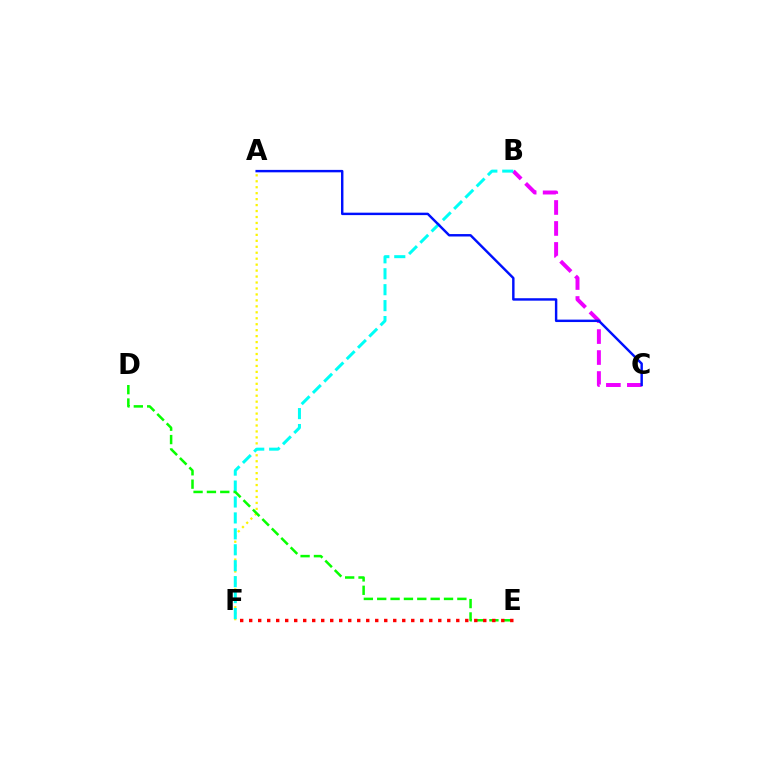{('A', 'F'): [{'color': '#fcf500', 'line_style': 'dotted', 'thickness': 1.62}], ('B', 'C'): [{'color': '#ee00ff', 'line_style': 'dashed', 'thickness': 2.85}], ('B', 'F'): [{'color': '#00fff6', 'line_style': 'dashed', 'thickness': 2.16}], ('D', 'E'): [{'color': '#08ff00', 'line_style': 'dashed', 'thickness': 1.81}], ('A', 'C'): [{'color': '#0010ff', 'line_style': 'solid', 'thickness': 1.75}], ('E', 'F'): [{'color': '#ff0000', 'line_style': 'dotted', 'thickness': 2.45}]}